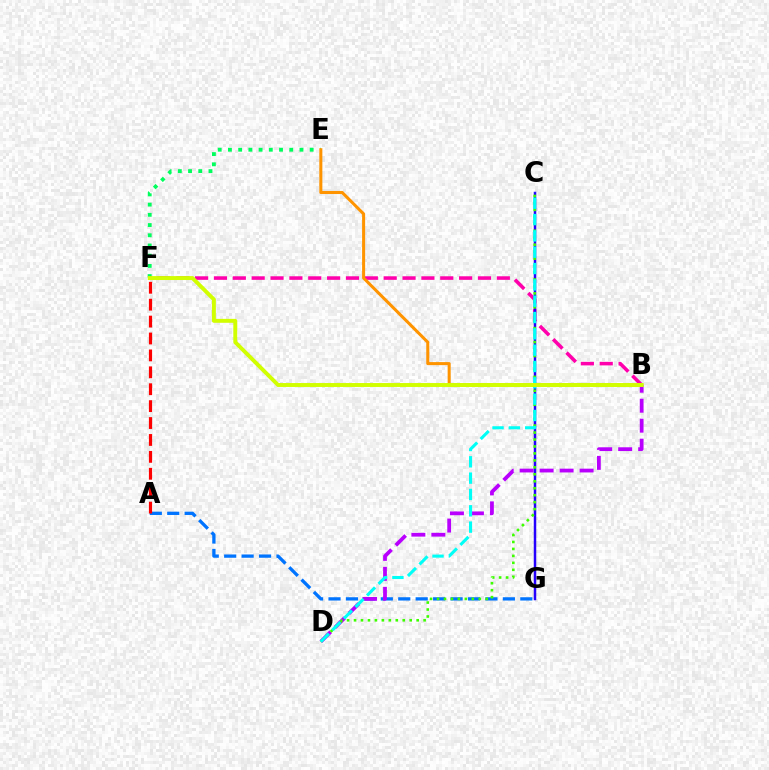{('A', 'G'): [{'color': '#0074ff', 'line_style': 'dashed', 'thickness': 2.37}], ('E', 'F'): [{'color': '#00ff5c', 'line_style': 'dotted', 'thickness': 2.78}], ('B', 'D'): [{'color': '#b900ff', 'line_style': 'dashed', 'thickness': 2.72}], ('B', 'F'): [{'color': '#ff00ac', 'line_style': 'dashed', 'thickness': 2.56}, {'color': '#d1ff00', 'line_style': 'solid', 'thickness': 2.82}], ('C', 'G'): [{'color': '#2500ff', 'line_style': 'solid', 'thickness': 1.79}], ('C', 'D'): [{'color': '#3dff00', 'line_style': 'dotted', 'thickness': 1.89}, {'color': '#00fff6', 'line_style': 'dashed', 'thickness': 2.22}], ('A', 'F'): [{'color': '#ff0000', 'line_style': 'dashed', 'thickness': 2.3}], ('B', 'E'): [{'color': '#ff9400', 'line_style': 'solid', 'thickness': 2.19}]}